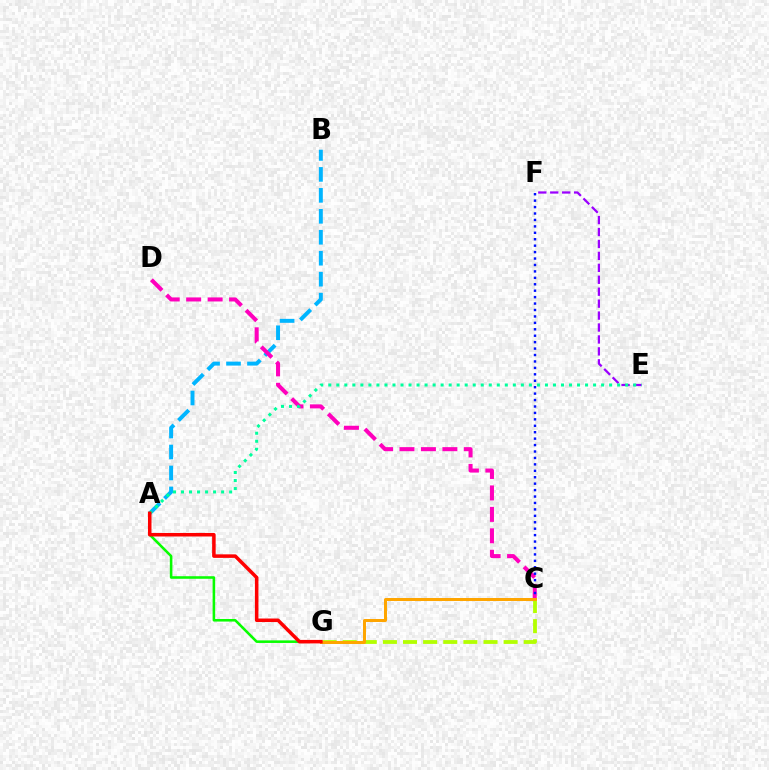{('A', 'B'): [{'color': '#00b5ff', 'line_style': 'dashed', 'thickness': 2.85}], ('E', 'F'): [{'color': '#9b00ff', 'line_style': 'dashed', 'thickness': 1.62}], ('C', 'G'): [{'color': '#b3ff00', 'line_style': 'dashed', 'thickness': 2.73}, {'color': '#ffa500', 'line_style': 'solid', 'thickness': 2.15}], ('C', 'D'): [{'color': '#ff00bd', 'line_style': 'dashed', 'thickness': 2.91}], ('A', 'E'): [{'color': '#00ff9d', 'line_style': 'dotted', 'thickness': 2.18}], ('A', 'G'): [{'color': '#08ff00', 'line_style': 'solid', 'thickness': 1.85}, {'color': '#ff0000', 'line_style': 'solid', 'thickness': 2.54}], ('C', 'F'): [{'color': '#0010ff', 'line_style': 'dotted', 'thickness': 1.75}]}